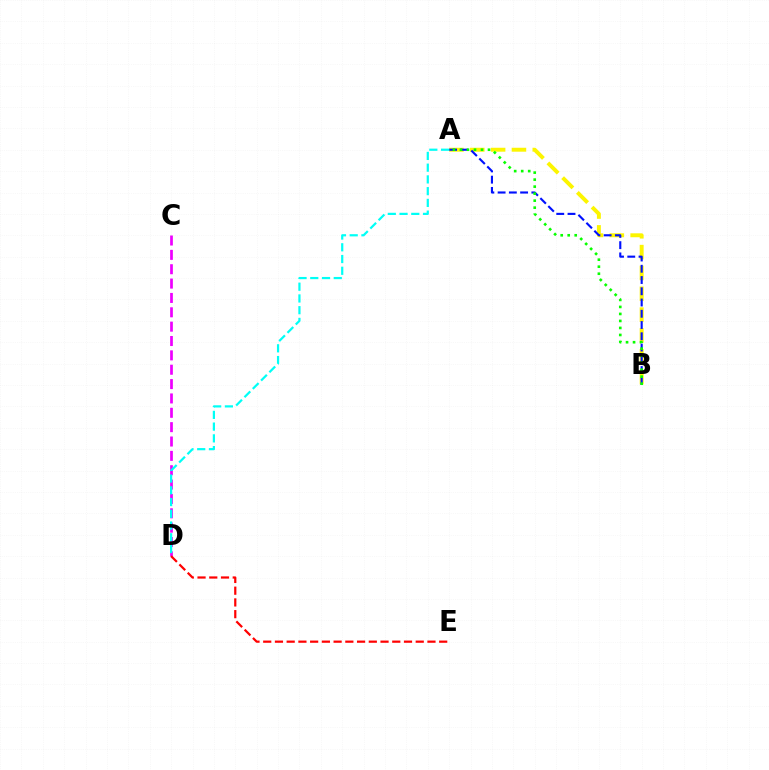{('A', 'B'): [{'color': '#fcf500', 'line_style': 'dashed', 'thickness': 2.83}, {'color': '#0010ff', 'line_style': 'dashed', 'thickness': 1.53}, {'color': '#08ff00', 'line_style': 'dotted', 'thickness': 1.9}], ('C', 'D'): [{'color': '#ee00ff', 'line_style': 'dashed', 'thickness': 1.95}], ('D', 'E'): [{'color': '#ff0000', 'line_style': 'dashed', 'thickness': 1.59}], ('A', 'D'): [{'color': '#00fff6', 'line_style': 'dashed', 'thickness': 1.6}]}